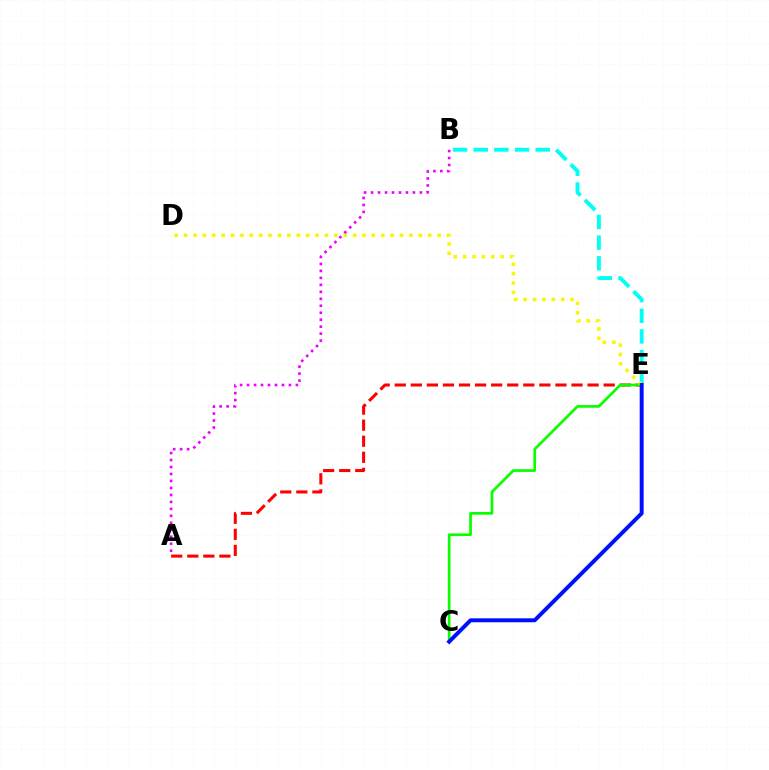{('A', 'E'): [{'color': '#ff0000', 'line_style': 'dashed', 'thickness': 2.18}], ('B', 'E'): [{'color': '#00fff6', 'line_style': 'dashed', 'thickness': 2.81}], ('C', 'E'): [{'color': '#08ff00', 'line_style': 'solid', 'thickness': 1.94}, {'color': '#0010ff', 'line_style': 'solid', 'thickness': 2.85}], ('D', 'E'): [{'color': '#fcf500', 'line_style': 'dotted', 'thickness': 2.55}], ('A', 'B'): [{'color': '#ee00ff', 'line_style': 'dotted', 'thickness': 1.89}]}